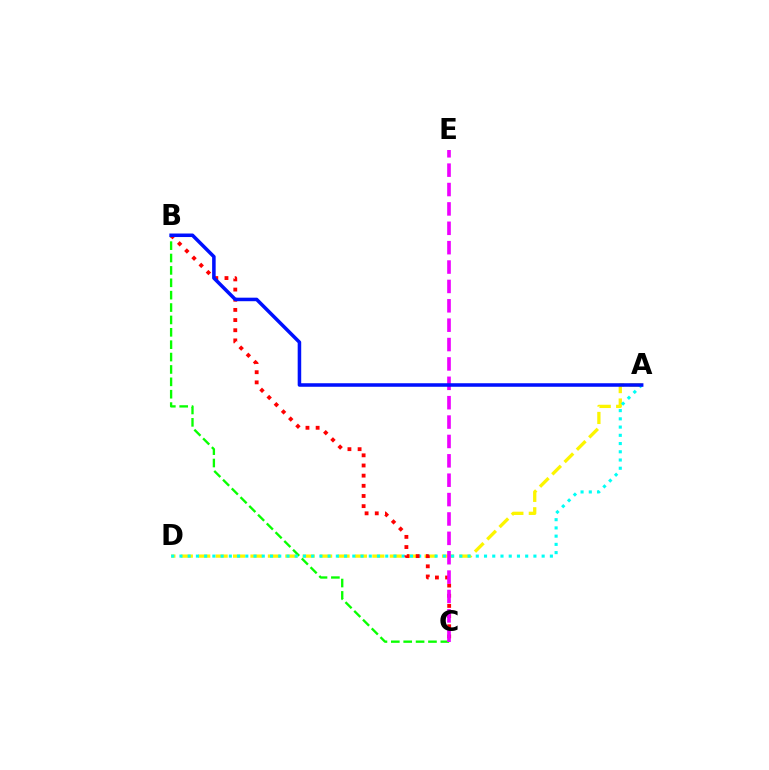{('A', 'D'): [{'color': '#fcf500', 'line_style': 'dashed', 'thickness': 2.37}, {'color': '#00fff6', 'line_style': 'dotted', 'thickness': 2.24}], ('B', 'C'): [{'color': '#08ff00', 'line_style': 'dashed', 'thickness': 1.68}, {'color': '#ff0000', 'line_style': 'dotted', 'thickness': 2.76}], ('C', 'E'): [{'color': '#ee00ff', 'line_style': 'dashed', 'thickness': 2.63}], ('A', 'B'): [{'color': '#0010ff', 'line_style': 'solid', 'thickness': 2.54}]}